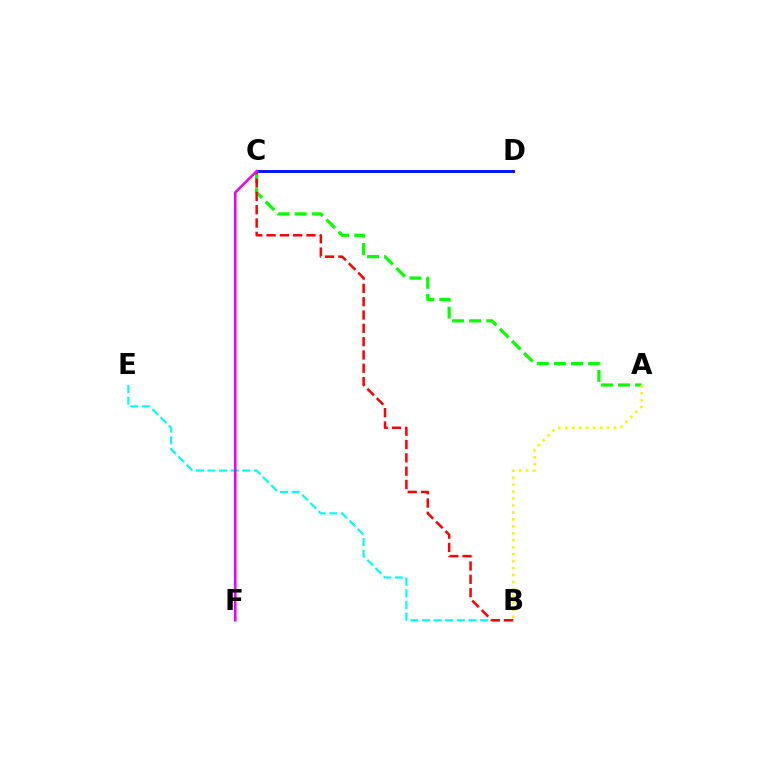{('B', 'E'): [{'color': '#00fff6', 'line_style': 'dashed', 'thickness': 1.58}], ('C', 'D'): [{'color': '#0010ff', 'line_style': 'solid', 'thickness': 2.1}], ('A', 'C'): [{'color': '#08ff00', 'line_style': 'dashed', 'thickness': 2.32}], ('B', 'C'): [{'color': '#ff0000', 'line_style': 'dashed', 'thickness': 1.81}], ('A', 'B'): [{'color': '#fcf500', 'line_style': 'dotted', 'thickness': 1.89}], ('C', 'F'): [{'color': '#ee00ff', 'line_style': 'solid', 'thickness': 1.83}]}